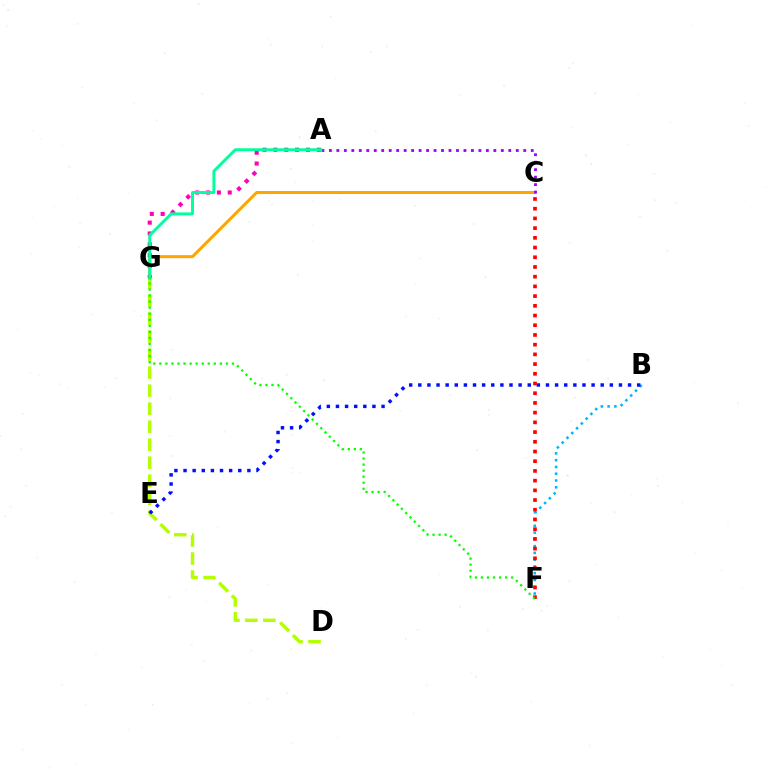{('B', 'F'): [{'color': '#00b5ff', 'line_style': 'dotted', 'thickness': 1.84}], ('D', 'G'): [{'color': '#b3ff00', 'line_style': 'dashed', 'thickness': 2.45}], ('C', 'F'): [{'color': '#ff0000', 'line_style': 'dotted', 'thickness': 2.64}], ('C', 'G'): [{'color': '#ffa500', 'line_style': 'solid', 'thickness': 2.18}], ('A', 'G'): [{'color': '#ff00bd', 'line_style': 'dotted', 'thickness': 2.95}, {'color': '#00ff9d', 'line_style': 'solid', 'thickness': 2.11}], ('A', 'C'): [{'color': '#9b00ff', 'line_style': 'dotted', 'thickness': 2.03}], ('B', 'E'): [{'color': '#0010ff', 'line_style': 'dotted', 'thickness': 2.48}], ('F', 'G'): [{'color': '#08ff00', 'line_style': 'dotted', 'thickness': 1.64}]}